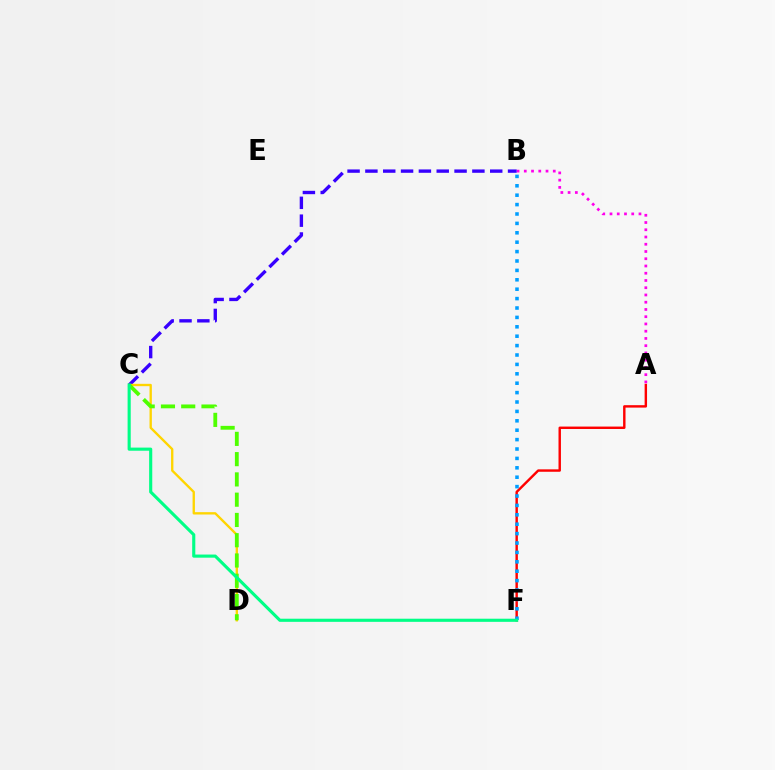{('A', 'B'): [{'color': '#ff00ed', 'line_style': 'dotted', 'thickness': 1.97}], ('B', 'C'): [{'color': '#3700ff', 'line_style': 'dashed', 'thickness': 2.42}], ('A', 'F'): [{'color': '#ff0000', 'line_style': 'solid', 'thickness': 1.74}], ('B', 'F'): [{'color': '#009eff', 'line_style': 'dotted', 'thickness': 2.55}], ('C', 'D'): [{'color': '#ffd500', 'line_style': 'solid', 'thickness': 1.69}, {'color': '#4fff00', 'line_style': 'dashed', 'thickness': 2.75}], ('C', 'F'): [{'color': '#00ff86', 'line_style': 'solid', 'thickness': 2.25}]}